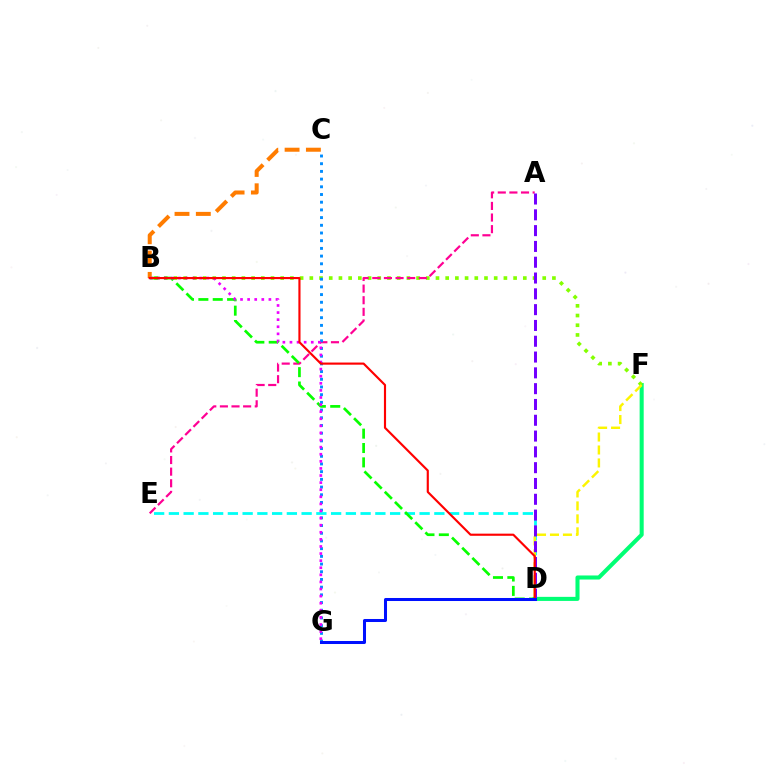{('D', 'E'): [{'color': '#00fff6', 'line_style': 'dashed', 'thickness': 2.0}], ('D', 'F'): [{'color': '#00ff74', 'line_style': 'solid', 'thickness': 2.92}, {'color': '#fcf500', 'line_style': 'dashed', 'thickness': 1.76}], ('B', 'F'): [{'color': '#84ff00', 'line_style': 'dotted', 'thickness': 2.64}], ('A', 'E'): [{'color': '#ff0094', 'line_style': 'dashed', 'thickness': 1.58}], ('B', 'D'): [{'color': '#08ff00', 'line_style': 'dashed', 'thickness': 1.95}, {'color': '#ff0000', 'line_style': 'solid', 'thickness': 1.55}], ('C', 'G'): [{'color': '#008cff', 'line_style': 'dotted', 'thickness': 2.09}], ('A', 'D'): [{'color': '#7200ff', 'line_style': 'dashed', 'thickness': 2.15}], ('B', 'C'): [{'color': '#ff7c00', 'line_style': 'dashed', 'thickness': 2.9}], ('B', 'G'): [{'color': '#ee00ff', 'line_style': 'dotted', 'thickness': 1.93}], ('D', 'G'): [{'color': '#0010ff', 'line_style': 'solid', 'thickness': 2.17}]}